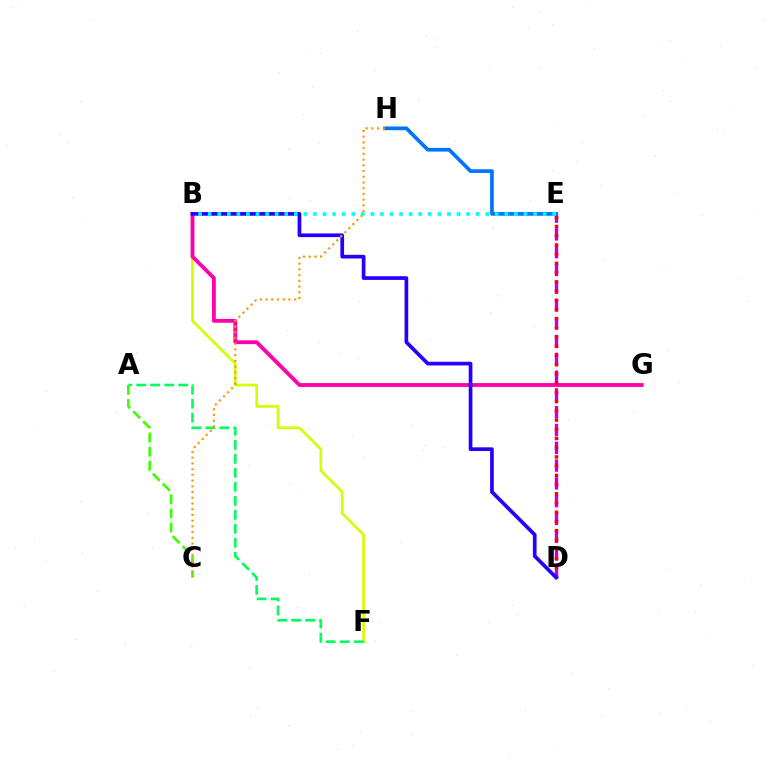{('D', 'E'): [{'color': '#b900ff', 'line_style': 'dashed', 'thickness': 2.42}, {'color': '#ff0000', 'line_style': 'dotted', 'thickness': 2.5}], ('B', 'F'): [{'color': '#d1ff00', 'line_style': 'solid', 'thickness': 1.9}], ('B', 'G'): [{'color': '#ff00ac', 'line_style': 'solid', 'thickness': 2.76}], ('B', 'D'): [{'color': '#2500ff', 'line_style': 'solid', 'thickness': 2.66}], ('E', 'H'): [{'color': '#0074ff', 'line_style': 'solid', 'thickness': 2.66}], ('A', 'F'): [{'color': '#00ff5c', 'line_style': 'dashed', 'thickness': 1.9}], ('A', 'C'): [{'color': '#3dff00', 'line_style': 'dashed', 'thickness': 1.92}], ('C', 'H'): [{'color': '#ff9400', 'line_style': 'dotted', 'thickness': 1.56}], ('B', 'E'): [{'color': '#00fff6', 'line_style': 'dotted', 'thickness': 2.6}]}